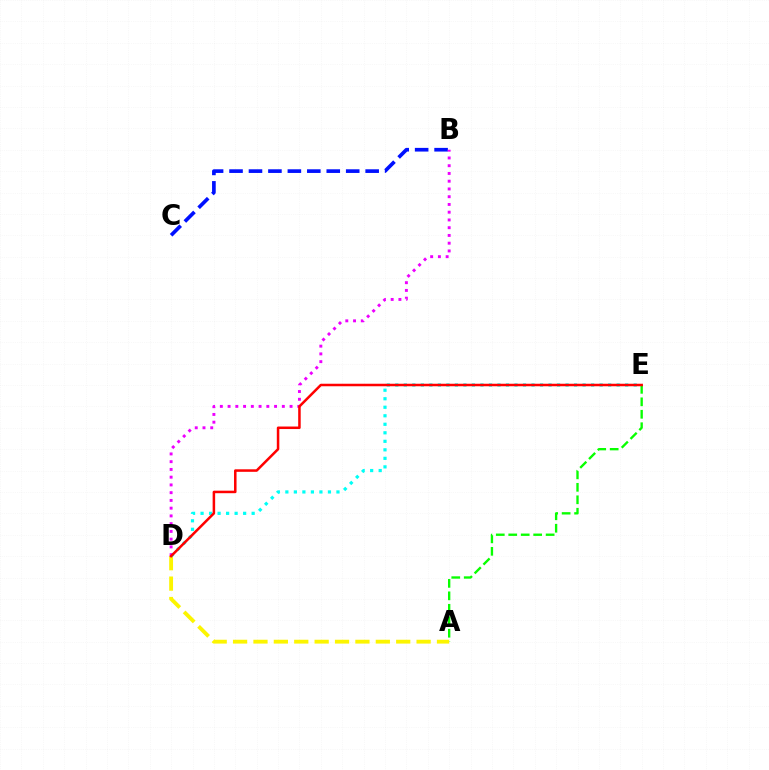{('A', 'E'): [{'color': '#08ff00', 'line_style': 'dashed', 'thickness': 1.69}], ('A', 'D'): [{'color': '#fcf500', 'line_style': 'dashed', 'thickness': 2.77}], ('B', 'C'): [{'color': '#0010ff', 'line_style': 'dashed', 'thickness': 2.64}], ('D', 'E'): [{'color': '#00fff6', 'line_style': 'dotted', 'thickness': 2.31}, {'color': '#ff0000', 'line_style': 'solid', 'thickness': 1.81}], ('B', 'D'): [{'color': '#ee00ff', 'line_style': 'dotted', 'thickness': 2.11}]}